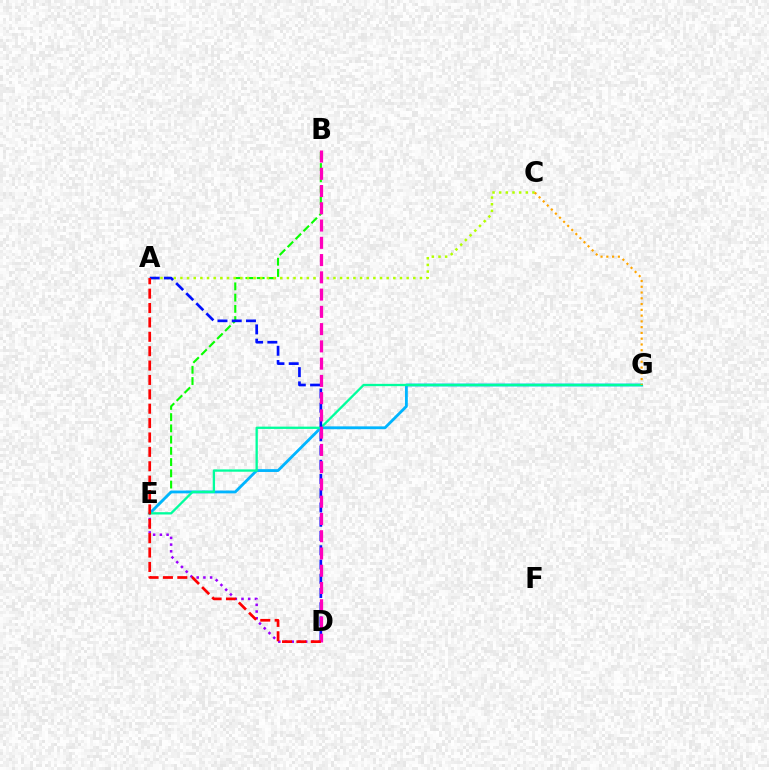{('B', 'E'): [{'color': '#08ff00', 'line_style': 'dashed', 'thickness': 1.53}], ('D', 'E'): [{'color': '#9b00ff', 'line_style': 'dotted', 'thickness': 1.82}], ('A', 'C'): [{'color': '#b3ff00', 'line_style': 'dotted', 'thickness': 1.81}], ('E', 'G'): [{'color': '#00b5ff', 'line_style': 'solid', 'thickness': 2.03}, {'color': '#00ff9d', 'line_style': 'solid', 'thickness': 1.66}], ('C', 'G'): [{'color': '#ffa500', 'line_style': 'dotted', 'thickness': 1.57}], ('A', 'D'): [{'color': '#0010ff', 'line_style': 'dashed', 'thickness': 1.94}, {'color': '#ff0000', 'line_style': 'dashed', 'thickness': 1.95}], ('B', 'D'): [{'color': '#ff00bd', 'line_style': 'dashed', 'thickness': 2.34}]}